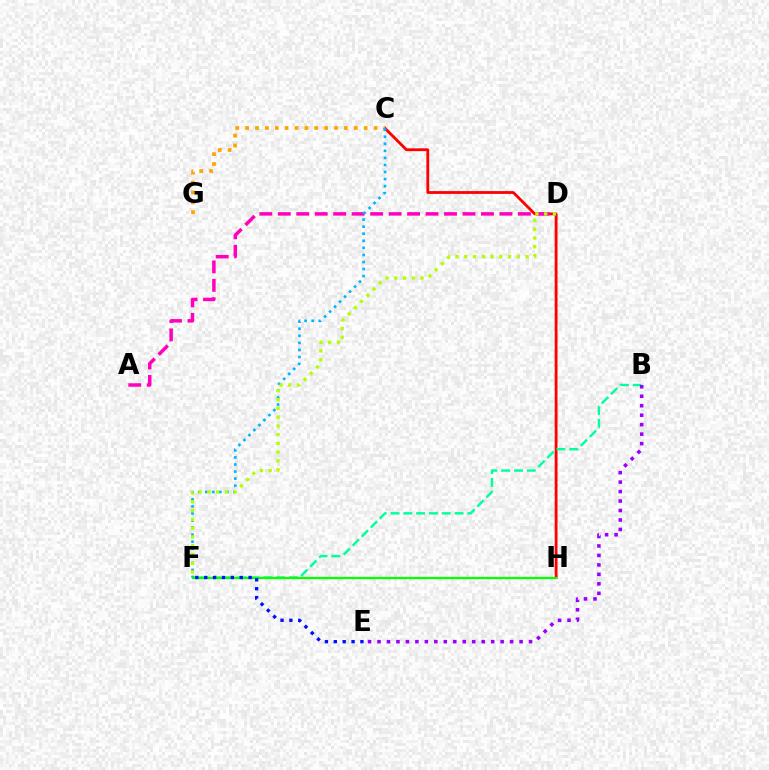{('C', 'H'): [{'color': '#ff0000', 'line_style': 'solid', 'thickness': 2.02}], ('C', 'G'): [{'color': '#ffa500', 'line_style': 'dotted', 'thickness': 2.68}], ('B', 'F'): [{'color': '#00ff9d', 'line_style': 'dashed', 'thickness': 1.74}], ('A', 'D'): [{'color': '#ff00bd', 'line_style': 'dashed', 'thickness': 2.51}], ('C', 'F'): [{'color': '#00b5ff', 'line_style': 'dotted', 'thickness': 1.92}], ('D', 'F'): [{'color': '#b3ff00', 'line_style': 'dotted', 'thickness': 2.38}], ('F', 'H'): [{'color': '#08ff00', 'line_style': 'solid', 'thickness': 1.63}], ('E', 'F'): [{'color': '#0010ff', 'line_style': 'dotted', 'thickness': 2.41}], ('B', 'E'): [{'color': '#9b00ff', 'line_style': 'dotted', 'thickness': 2.57}]}